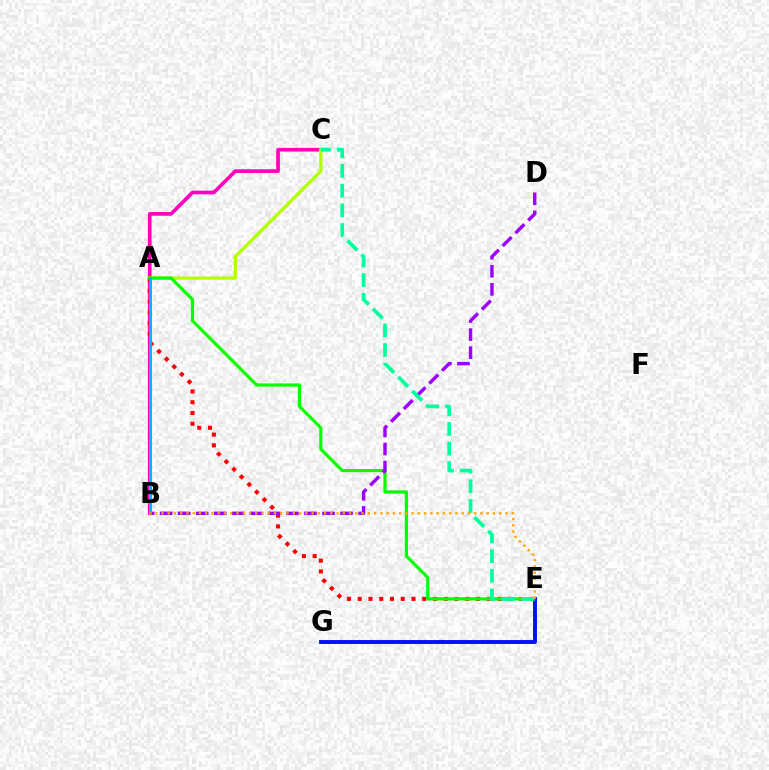{('B', 'C'): [{'color': '#ff00bd', 'line_style': 'solid', 'thickness': 2.64}], ('A', 'C'): [{'color': '#b3ff00', 'line_style': 'solid', 'thickness': 2.33}], ('A', 'E'): [{'color': '#ff0000', 'line_style': 'dotted', 'thickness': 2.92}, {'color': '#08ff00', 'line_style': 'solid', 'thickness': 2.3}], ('B', 'D'): [{'color': '#9b00ff', 'line_style': 'dashed', 'thickness': 2.45}], ('E', 'G'): [{'color': '#0010ff', 'line_style': 'solid', 'thickness': 2.81}], ('C', 'E'): [{'color': '#00ff9d', 'line_style': 'dashed', 'thickness': 2.67}], ('A', 'B'): [{'color': '#00b5ff', 'line_style': 'solid', 'thickness': 2.1}], ('B', 'E'): [{'color': '#ffa500', 'line_style': 'dotted', 'thickness': 1.7}]}